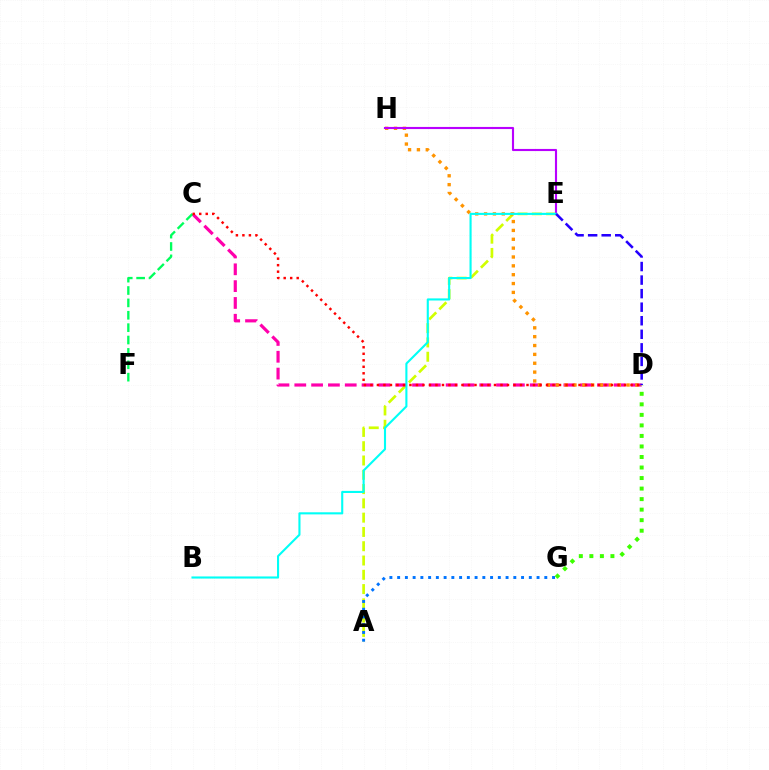{('A', 'E'): [{'color': '#d1ff00', 'line_style': 'dashed', 'thickness': 1.94}], ('C', 'D'): [{'color': '#ff00ac', 'line_style': 'dashed', 'thickness': 2.28}, {'color': '#ff0000', 'line_style': 'dotted', 'thickness': 1.77}], ('D', 'H'): [{'color': '#ff9400', 'line_style': 'dotted', 'thickness': 2.41}], ('C', 'F'): [{'color': '#00ff5c', 'line_style': 'dashed', 'thickness': 1.68}], ('E', 'H'): [{'color': '#b900ff', 'line_style': 'solid', 'thickness': 1.53}], ('D', 'G'): [{'color': '#3dff00', 'line_style': 'dotted', 'thickness': 2.86}], ('B', 'E'): [{'color': '#00fff6', 'line_style': 'solid', 'thickness': 1.52}], ('A', 'G'): [{'color': '#0074ff', 'line_style': 'dotted', 'thickness': 2.1}], ('D', 'E'): [{'color': '#2500ff', 'line_style': 'dashed', 'thickness': 1.84}]}